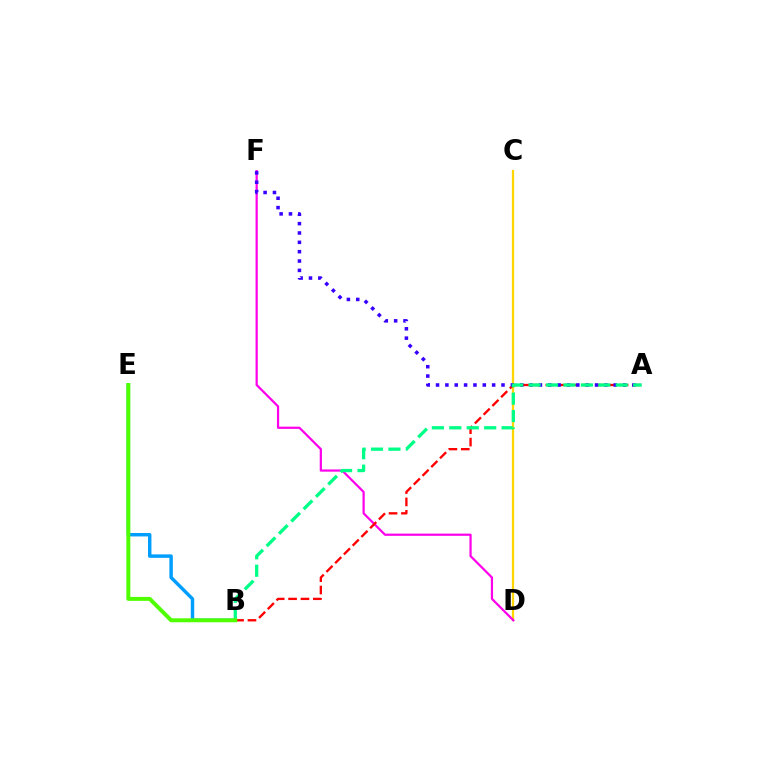{('C', 'D'): [{'color': '#ffd500', 'line_style': 'solid', 'thickness': 1.63}], ('D', 'F'): [{'color': '#ff00ed', 'line_style': 'solid', 'thickness': 1.6}], ('A', 'B'): [{'color': '#ff0000', 'line_style': 'dashed', 'thickness': 1.68}, {'color': '#00ff86', 'line_style': 'dashed', 'thickness': 2.37}], ('B', 'E'): [{'color': '#009eff', 'line_style': 'solid', 'thickness': 2.48}, {'color': '#4fff00', 'line_style': 'solid', 'thickness': 2.85}], ('A', 'F'): [{'color': '#3700ff', 'line_style': 'dotted', 'thickness': 2.54}]}